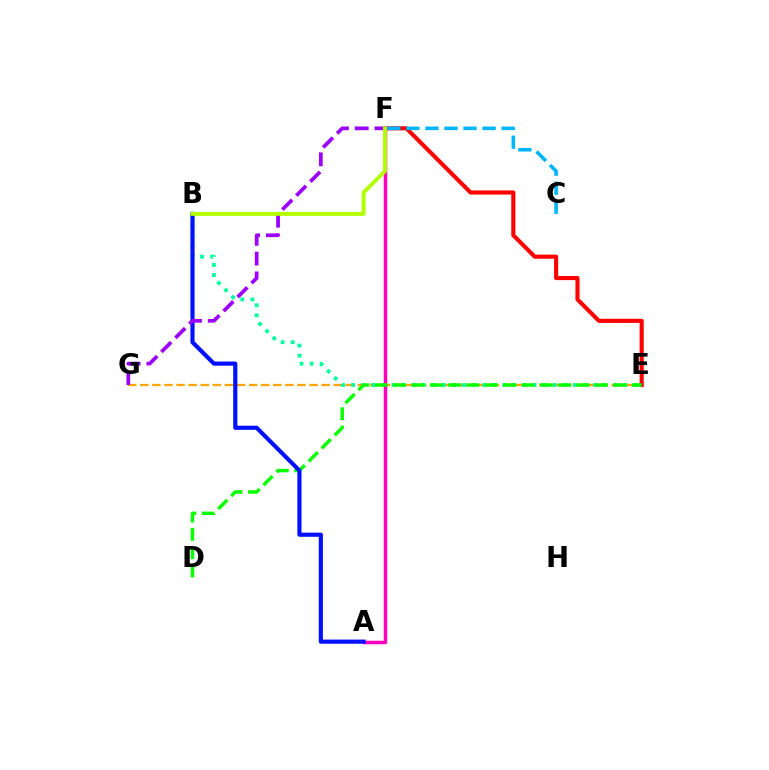{('E', 'G'): [{'color': '#ffa500', 'line_style': 'dashed', 'thickness': 1.64}], ('E', 'F'): [{'color': '#ff0000', 'line_style': 'solid', 'thickness': 2.96}], ('C', 'F'): [{'color': '#00b5ff', 'line_style': 'dashed', 'thickness': 2.59}], ('B', 'E'): [{'color': '#00ff9d', 'line_style': 'dotted', 'thickness': 2.74}], ('A', 'F'): [{'color': '#ff00bd', 'line_style': 'solid', 'thickness': 2.52}], ('D', 'E'): [{'color': '#08ff00', 'line_style': 'dashed', 'thickness': 2.49}], ('A', 'B'): [{'color': '#0010ff', 'line_style': 'solid', 'thickness': 2.99}], ('F', 'G'): [{'color': '#9b00ff', 'line_style': 'dashed', 'thickness': 2.69}], ('B', 'F'): [{'color': '#b3ff00', 'line_style': 'solid', 'thickness': 2.84}]}